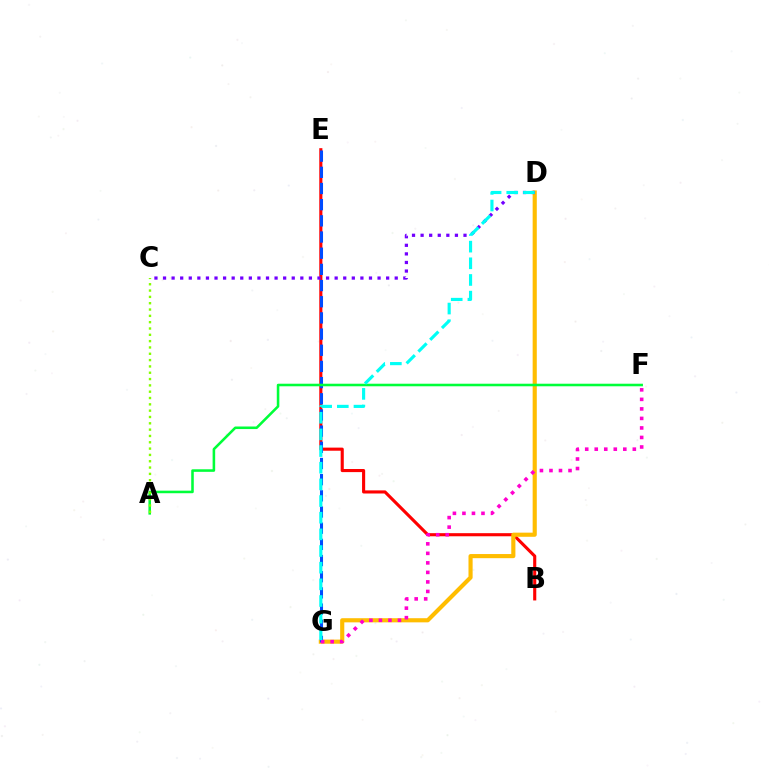{('B', 'E'): [{'color': '#ff0000', 'line_style': 'solid', 'thickness': 2.24}], ('D', 'G'): [{'color': '#ffbd00', 'line_style': 'solid', 'thickness': 2.98}, {'color': '#00fff6', 'line_style': 'dashed', 'thickness': 2.26}], ('E', 'G'): [{'color': '#004bff', 'line_style': 'dashed', 'thickness': 2.2}], ('F', 'G'): [{'color': '#ff00cf', 'line_style': 'dotted', 'thickness': 2.59}], ('A', 'F'): [{'color': '#00ff39', 'line_style': 'solid', 'thickness': 1.85}], ('A', 'C'): [{'color': '#84ff00', 'line_style': 'dotted', 'thickness': 1.72}], ('C', 'D'): [{'color': '#7200ff', 'line_style': 'dotted', 'thickness': 2.33}]}